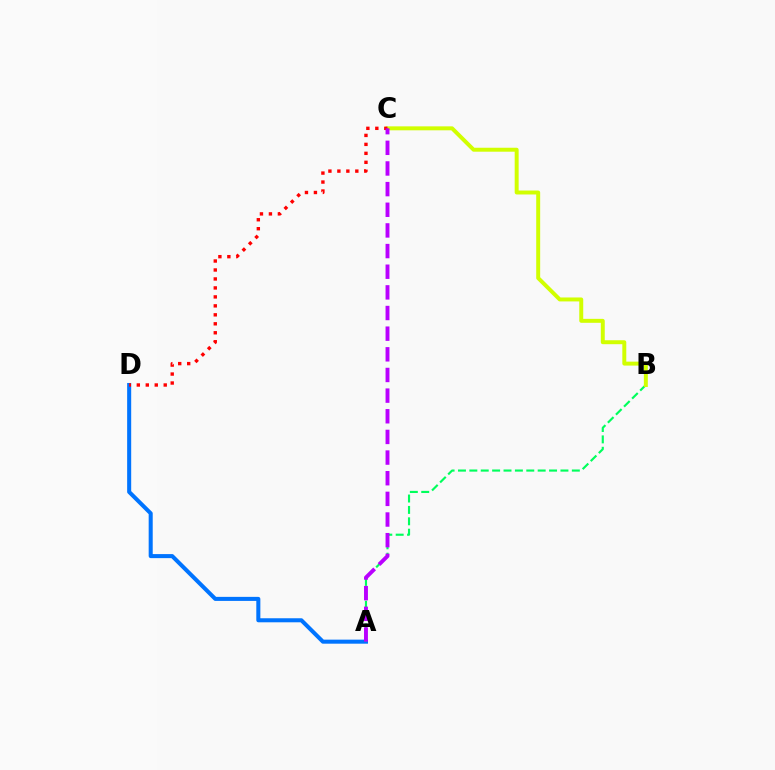{('A', 'D'): [{'color': '#0074ff', 'line_style': 'solid', 'thickness': 2.91}], ('A', 'B'): [{'color': '#00ff5c', 'line_style': 'dashed', 'thickness': 1.55}], ('B', 'C'): [{'color': '#d1ff00', 'line_style': 'solid', 'thickness': 2.85}], ('C', 'D'): [{'color': '#ff0000', 'line_style': 'dotted', 'thickness': 2.44}], ('A', 'C'): [{'color': '#b900ff', 'line_style': 'dashed', 'thickness': 2.81}]}